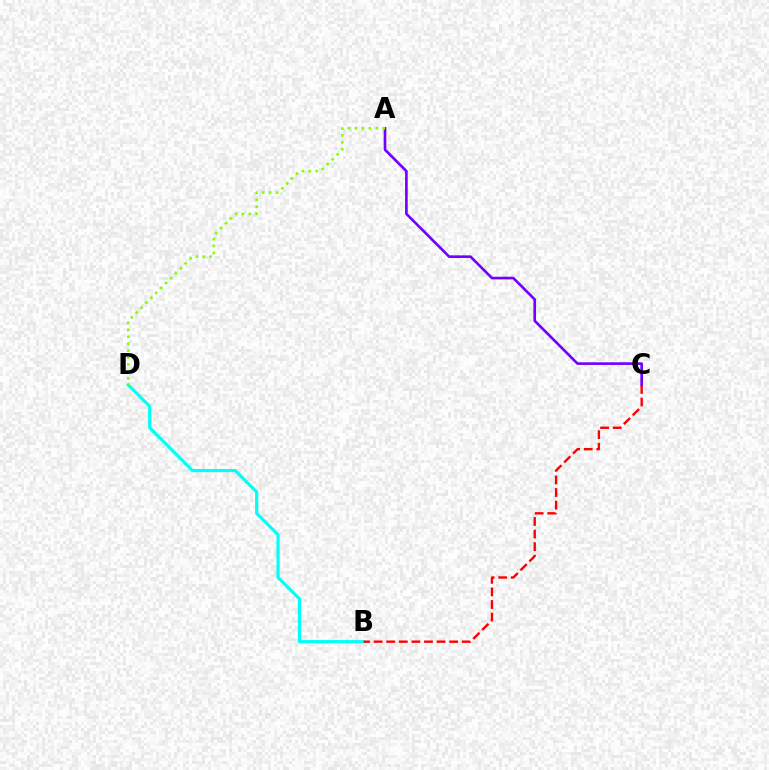{('B', 'D'): [{'color': '#00fff6', 'line_style': 'solid', 'thickness': 2.28}], ('A', 'C'): [{'color': '#7200ff', 'line_style': 'solid', 'thickness': 1.9}], ('B', 'C'): [{'color': '#ff0000', 'line_style': 'dashed', 'thickness': 1.71}], ('A', 'D'): [{'color': '#84ff00', 'line_style': 'dotted', 'thickness': 1.89}]}